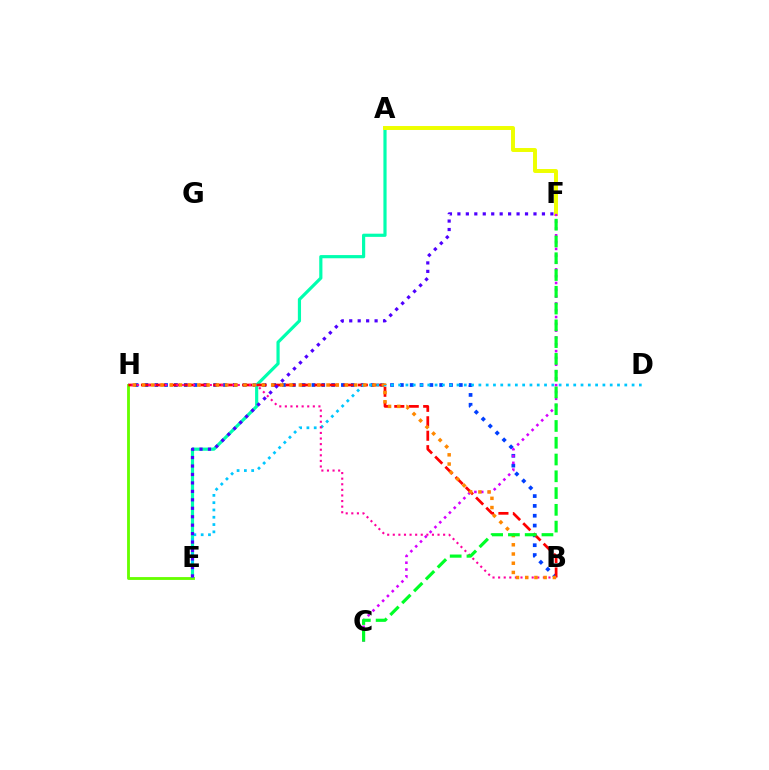{('B', 'H'): [{'color': '#003fff', 'line_style': 'dotted', 'thickness': 2.67}, {'color': '#ff0000', 'line_style': 'dashed', 'thickness': 1.96}, {'color': '#ff00a0', 'line_style': 'dotted', 'thickness': 1.52}, {'color': '#ff8800', 'line_style': 'dotted', 'thickness': 2.5}], ('A', 'E'): [{'color': '#00ffaf', 'line_style': 'solid', 'thickness': 2.29}], ('E', 'H'): [{'color': '#66ff00', 'line_style': 'solid', 'thickness': 2.05}], ('D', 'E'): [{'color': '#00c7ff', 'line_style': 'dotted', 'thickness': 1.98}], ('A', 'F'): [{'color': '#eeff00', 'line_style': 'solid', 'thickness': 2.85}], ('C', 'F'): [{'color': '#d600ff', 'line_style': 'dotted', 'thickness': 1.85}, {'color': '#00ff27', 'line_style': 'dashed', 'thickness': 2.28}], ('E', 'F'): [{'color': '#4f00ff', 'line_style': 'dotted', 'thickness': 2.3}]}